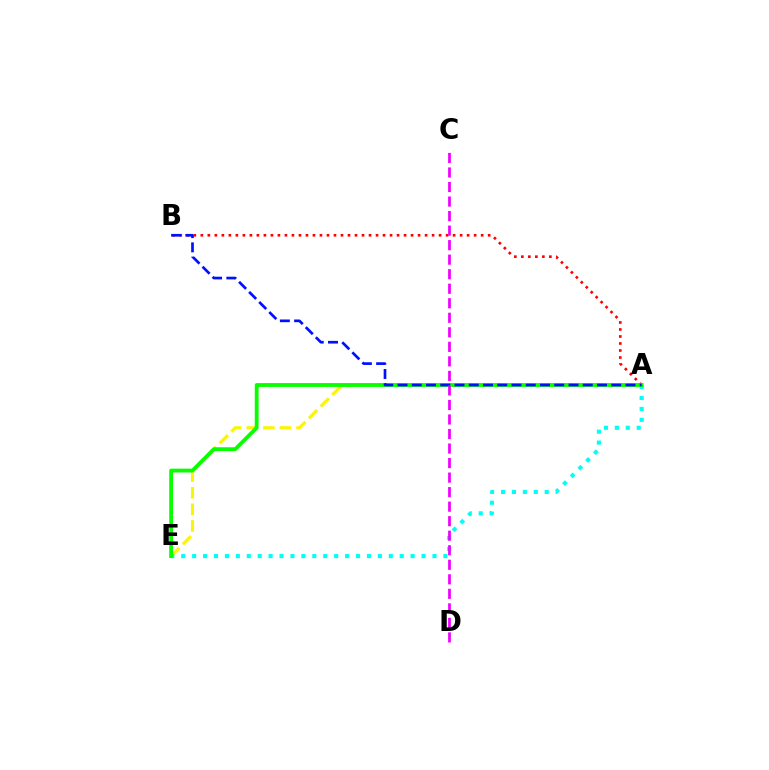{('A', 'E'): [{'color': '#fcf500', 'line_style': 'dashed', 'thickness': 2.26}, {'color': '#00fff6', 'line_style': 'dotted', 'thickness': 2.97}, {'color': '#08ff00', 'line_style': 'solid', 'thickness': 2.75}], ('A', 'B'): [{'color': '#ff0000', 'line_style': 'dotted', 'thickness': 1.9}, {'color': '#0010ff', 'line_style': 'dashed', 'thickness': 1.94}], ('C', 'D'): [{'color': '#ee00ff', 'line_style': 'dashed', 'thickness': 1.97}]}